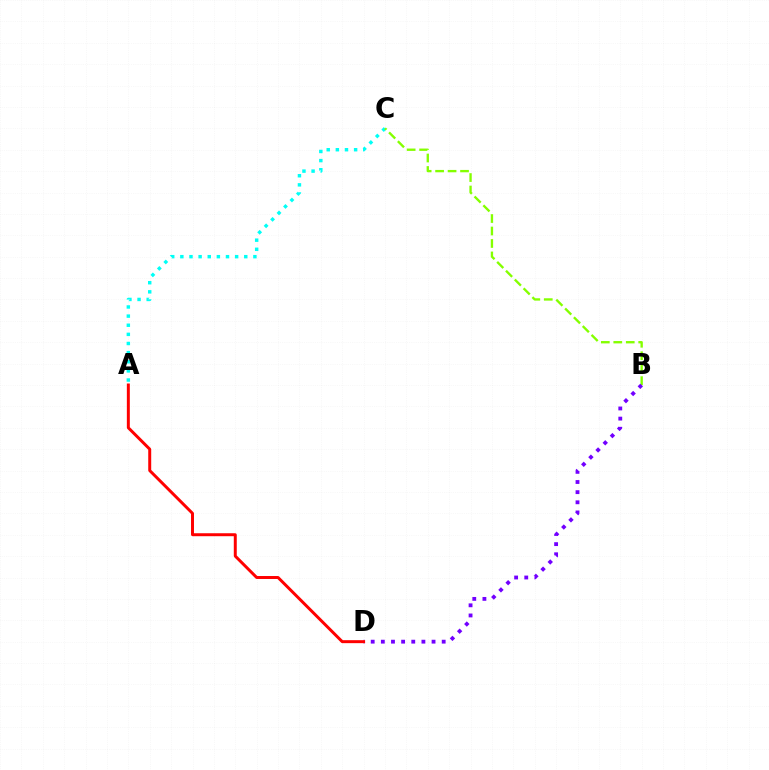{('A', 'C'): [{'color': '#00fff6', 'line_style': 'dotted', 'thickness': 2.48}], ('B', 'C'): [{'color': '#84ff00', 'line_style': 'dashed', 'thickness': 1.69}], ('B', 'D'): [{'color': '#7200ff', 'line_style': 'dotted', 'thickness': 2.75}], ('A', 'D'): [{'color': '#ff0000', 'line_style': 'solid', 'thickness': 2.14}]}